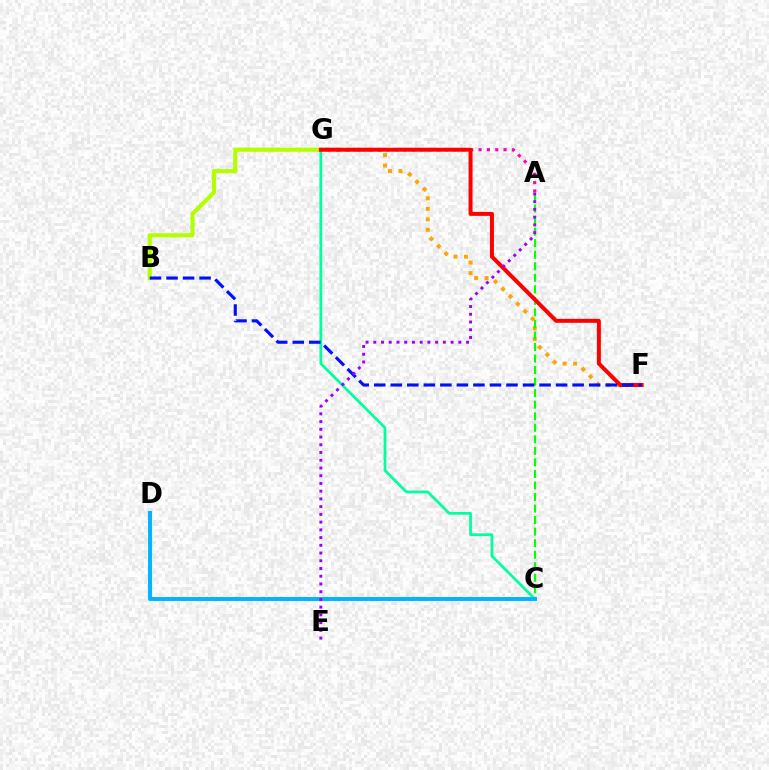{('B', 'G'): [{'color': '#b3ff00', 'line_style': 'solid', 'thickness': 2.96}], ('F', 'G'): [{'color': '#ffa500', 'line_style': 'dotted', 'thickness': 2.85}, {'color': '#ff0000', 'line_style': 'solid', 'thickness': 2.86}], ('C', 'G'): [{'color': '#00ff9d', 'line_style': 'solid', 'thickness': 1.97}], ('A', 'C'): [{'color': '#08ff00', 'line_style': 'dashed', 'thickness': 1.57}], ('C', 'D'): [{'color': '#00b5ff', 'line_style': 'solid', 'thickness': 2.84}], ('A', 'G'): [{'color': '#ff00bd', 'line_style': 'dotted', 'thickness': 2.26}], ('B', 'F'): [{'color': '#0010ff', 'line_style': 'dashed', 'thickness': 2.25}], ('A', 'E'): [{'color': '#9b00ff', 'line_style': 'dotted', 'thickness': 2.1}]}